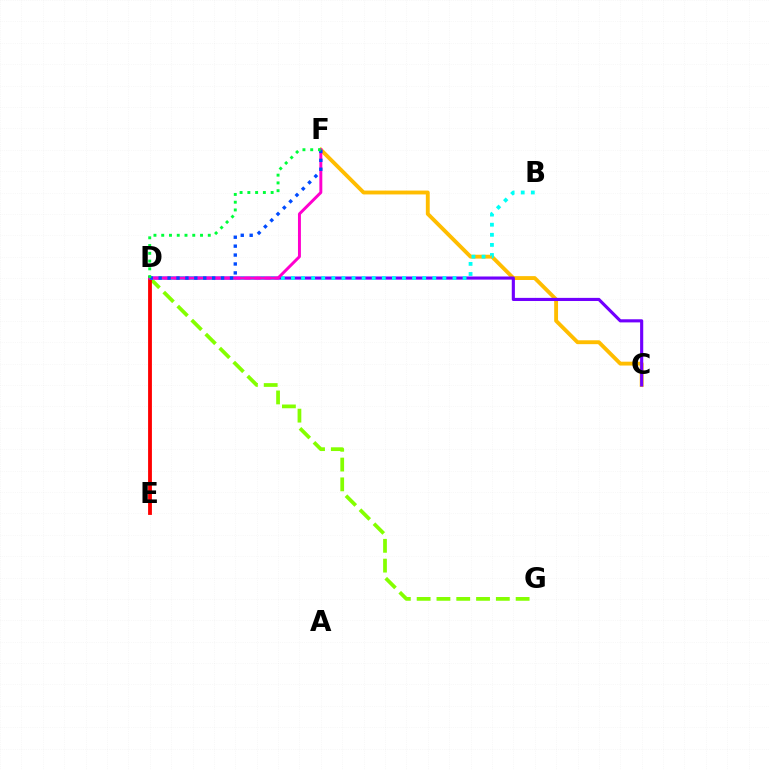{('C', 'F'): [{'color': '#ffbd00', 'line_style': 'solid', 'thickness': 2.78}], ('C', 'D'): [{'color': '#7200ff', 'line_style': 'solid', 'thickness': 2.25}], ('D', 'G'): [{'color': '#84ff00', 'line_style': 'dashed', 'thickness': 2.69}], ('D', 'E'): [{'color': '#ff0000', 'line_style': 'solid', 'thickness': 2.75}], ('B', 'D'): [{'color': '#00fff6', 'line_style': 'dotted', 'thickness': 2.74}], ('D', 'F'): [{'color': '#ff00cf', 'line_style': 'solid', 'thickness': 2.13}, {'color': '#004bff', 'line_style': 'dotted', 'thickness': 2.42}, {'color': '#00ff39', 'line_style': 'dotted', 'thickness': 2.11}]}